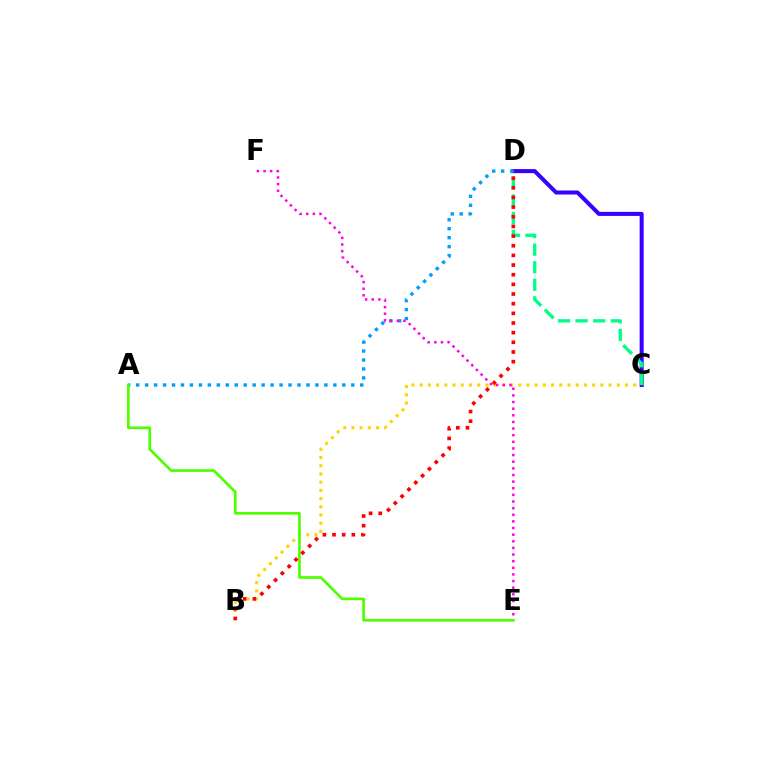{('C', 'D'): [{'color': '#3700ff', 'line_style': 'solid', 'thickness': 2.9}, {'color': '#00ff86', 'line_style': 'dashed', 'thickness': 2.39}], ('B', 'C'): [{'color': '#ffd500', 'line_style': 'dotted', 'thickness': 2.23}], ('A', 'D'): [{'color': '#009eff', 'line_style': 'dotted', 'thickness': 2.44}], ('E', 'F'): [{'color': '#ff00ed', 'line_style': 'dotted', 'thickness': 1.8}], ('A', 'E'): [{'color': '#4fff00', 'line_style': 'solid', 'thickness': 1.94}], ('B', 'D'): [{'color': '#ff0000', 'line_style': 'dotted', 'thickness': 2.62}]}